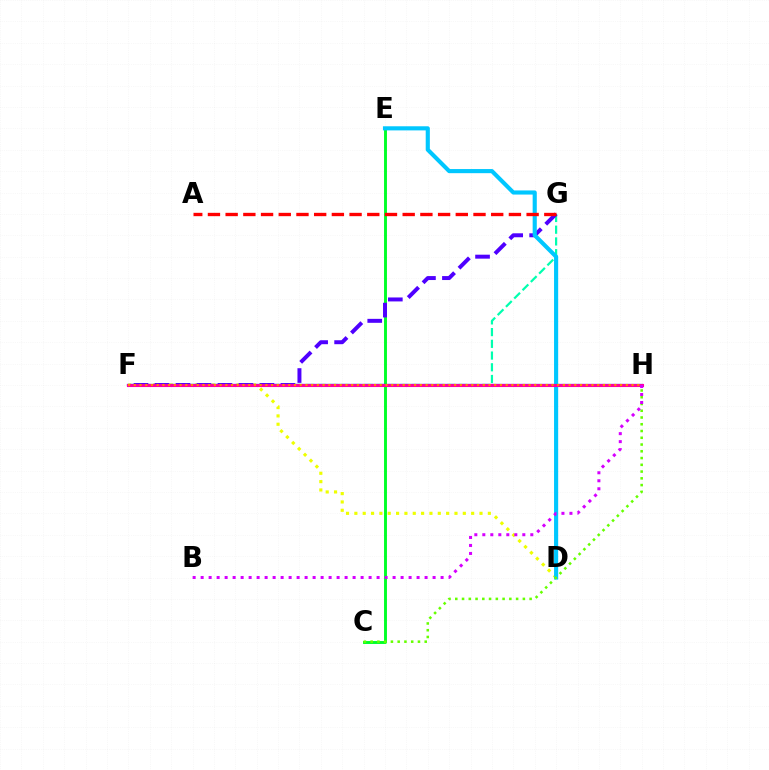{('F', 'G'): [{'color': '#00ffaf', 'line_style': 'dashed', 'thickness': 1.59}, {'color': '#4f00ff', 'line_style': 'dashed', 'thickness': 2.85}], ('D', 'F'): [{'color': '#eeff00', 'line_style': 'dotted', 'thickness': 2.27}], ('C', 'E'): [{'color': '#00ff27', 'line_style': 'solid', 'thickness': 2.1}], ('F', 'H'): [{'color': '#003fff', 'line_style': 'solid', 'thickness': 1.6}, {'color': '#ff00a0', 'line_style': 'solid', 'thickness': 2.23}, {'color': '#ff8800', 'line_style': 'dotted', 'thickness': 1.55}], ('D', 'E'): [{'color': '#00c7ff', 'line_style': 'solid', 'thickness': 2.97}], ('C', 'H'): [{'color': '#66ff00', 'line_style': 'dotted', 'thickness': 1.84}], ('B', 'H'): [{'color': '#d600ff', 'line_style': 'dotted', 'thickness': 2.17}], ('A', 'G'): [{'color': '#ff0000', 'line_style': 'dashed', 'thickness': 2.41}]}